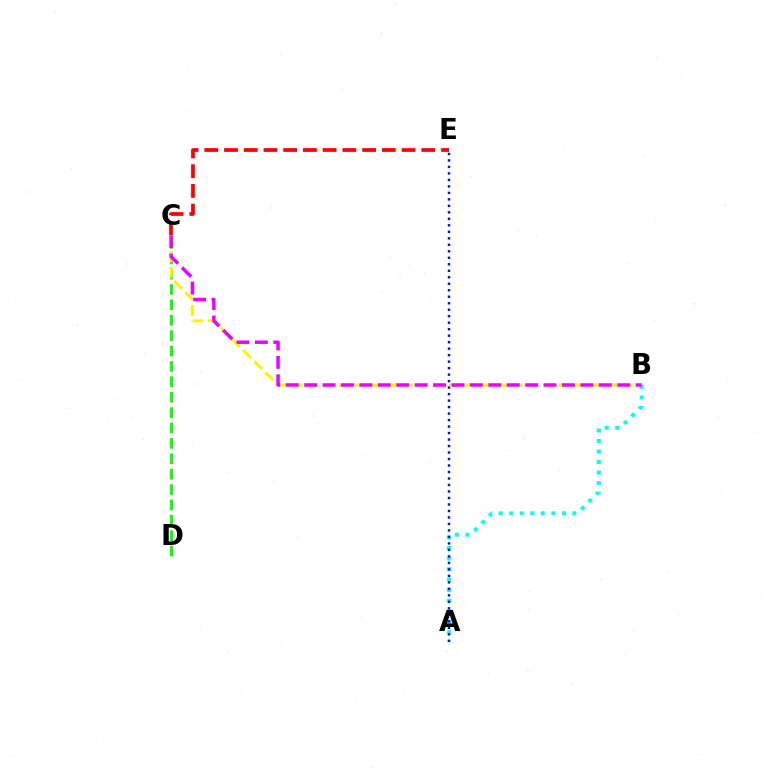{('C', 'D'): [{'color': '#08ff00', 'line_style': 'dashed', 'thickness': 2.09}], ('B', 'C'): [{'color': '#fcf500', 'line_style': 'dashed', 'thickness': 2.14}, {'color': '#ee00ff', 'line_style': 'dashed', 'thickness': 2.5}], ('C', 'E'): [{'color': '#ff0000', 'line_style': 'dashed', 'thickness': 2.68}], ('A', 'B'): [{'color': '#00fff6', 'line_style': 'dotted', 'thickness': 2.86}], ('A', 'E'): [{'color': '#0010ff', 'line_style': 'dotted', 'thickness': 1.76}]}